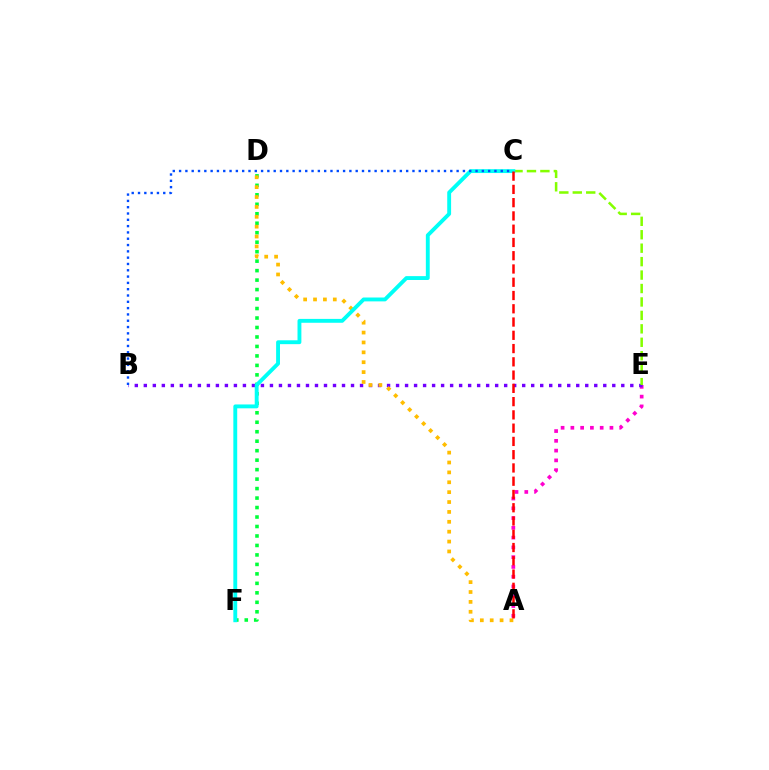{('A', 'E'): [{'color': '#ff00cf', 'line_style': 'dotted', 'thickness': 2.65}], ('D', 'F'): [{'color': '#00ff39', 'line_style': 'dotted', 'thickness': 2.57}], ('B', 'E'): [{'color': '#7200ff', 'line_style': 'dotted', 'thickness': 2.45}], ('C', 'E'): [{'color': '#84ff00', 'line_style': 'dashed', 'thickness': 1.83}], ('A', 'D'): [{'color': '#ffbd00', 'line_style': 'dotted', 'thickness': 2.69}], ('C', 'F'): [{'color': '#00fff6', 'line_style': 'solid', 'thickness': 2.79}], ('B', 'C'): [{'color': '#004bff', 'line_style': 'dotted', 'thickness': 1.71}], ('A', 'C'): [{'color': '#ff0000', 'line_style': 'dashed', 'thickness': 1.8}]}